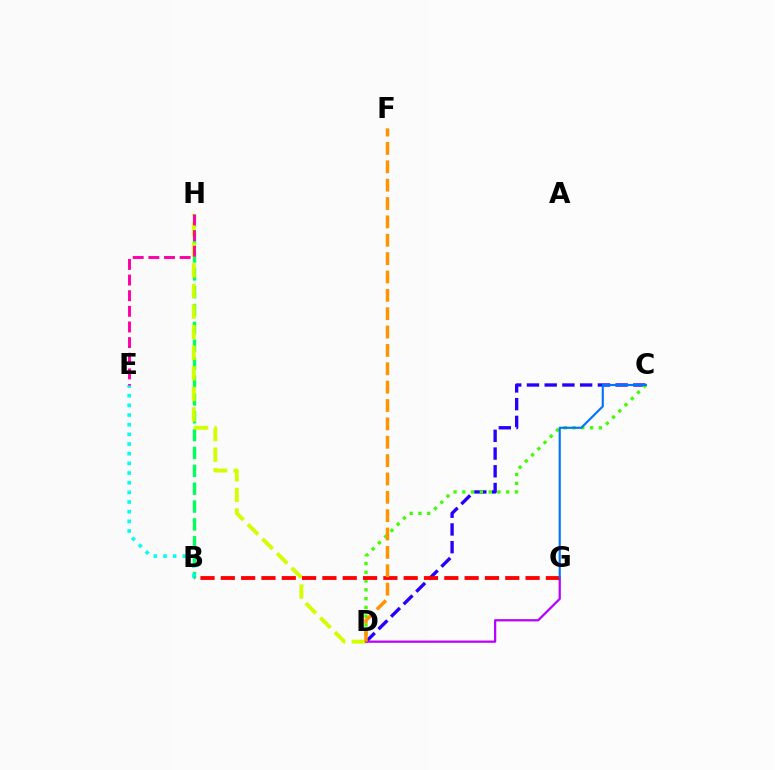{('C', 'D'): [{'color': '#2500ff', 'line_style': 'dashed', 'thickness': 2.41}, {'color': '#3dff00', 'line_style': 'dotted', 'thickness': 2.39}], ('B', 'H'): [{'color': '#00ff5c', 'line_style': 'dashed', 'thickness': 2.43}], ('B', 'E'): [{'color': '#00fff6', 'line_style': 'dotted', 'thickness': 2.63}], ('D', 'H'): [{'color': '#d1ff00', 'line_style': 'dashed', 'thickness': 2.8}], ('D', 'G'): [{'color': '#b900ff', 'line_style': 'solid', 'thickness': 1.61}], ('B', 'G'): [{'color': '#ff0000', 'line_style': 'dashed', 'thickness': 2.76}], ('E', 'H'): [{'color': '#ff00ac', 'line_style': 'dashed', 'thickness': 2.12}], ('D', 'F'): [{'color': '#ff9400', 'line_style': 'dashed', 'thickness': 2.49}], ('C', 'G'): [{'color': '#0074ff', 'line_style': 'solid', 'thickness': 1.54}]}